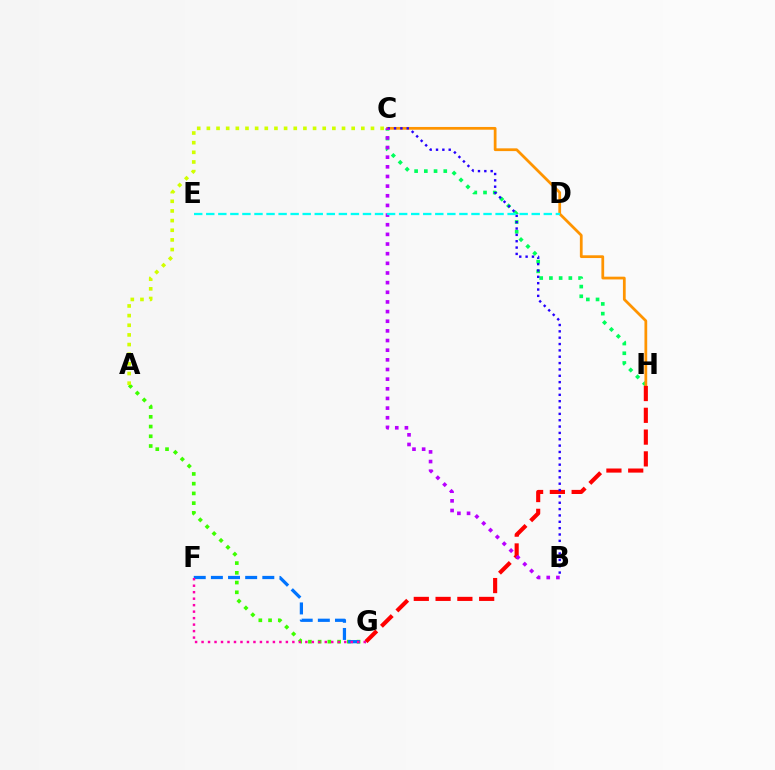{('C', 'H'): [{'color': '#00ff5c', 'line_style': 'dotted', 'thickness': 2.64}, {'color': '#ff9400', 'line_style': 'solid', 'thickness': 1.98}], ('A', 'G'): [{'color': '#3dff00', 'line_style': 'dotted', 'thickness': 2.64}], ('F', 'G'): [{'color': '#0074ff', 'line_style': 'dashed', 'thickness': 2.33}, {'color': '#ff00ac', 'line_style': 'dotted', 'thickness': 1.76}], ('G', 'H'): [{'color': '#ff0000', 'line_style': 'dashed', 'thickness': 2.96}], ('A', 'C'): [{'color': '#d1ff00', 'line_style': 'dotted', 'thickness': 2.62}], ('B', 'C'): [{'color': '#2500ff', 'line_style': 'dotted', 'thickness': 1.72}, {'color': '#b900ff', 'line_style': 'dotted', 'thickness': 2.62}], ('D', 'E'): [{'color': '#00fff6', 'line_style': 'dashed', 'thickness': 1.64}]}